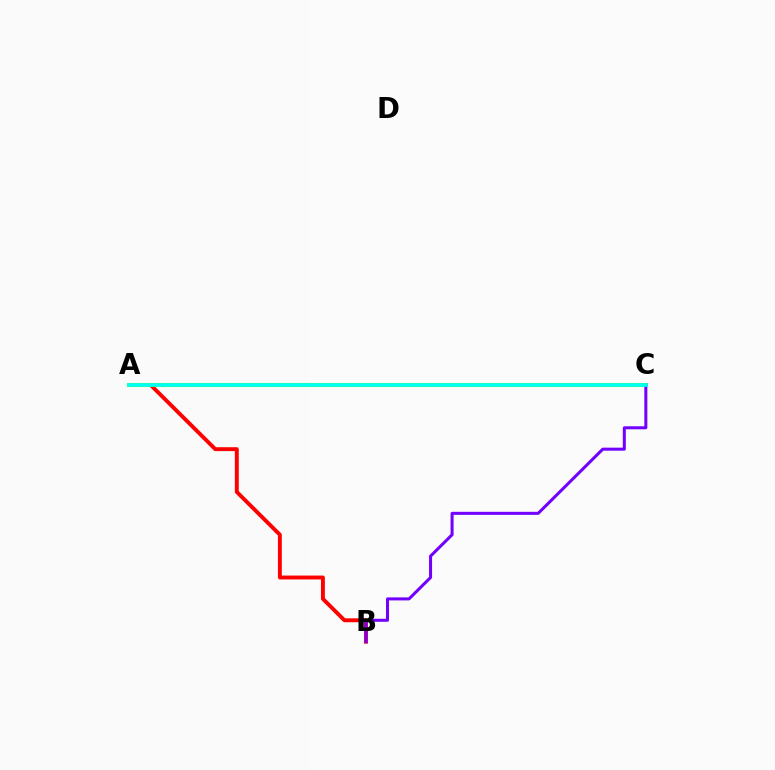{('A', 'B'): [{'color': '#ff0000', 'line_style': 'solid', 'thickness': 2.81}], ('A', 'C'): [{'color': '#84ff00', 'line_style': 'solid', 'thickness': 2.93}, {'color': '#00fff6', 'line_style': 'solid', 'thickness': 2.62}], ('B', 'C'): [{'color': '#7200ff', 'line_style': 'solid', 'thickness': 2.18}]}